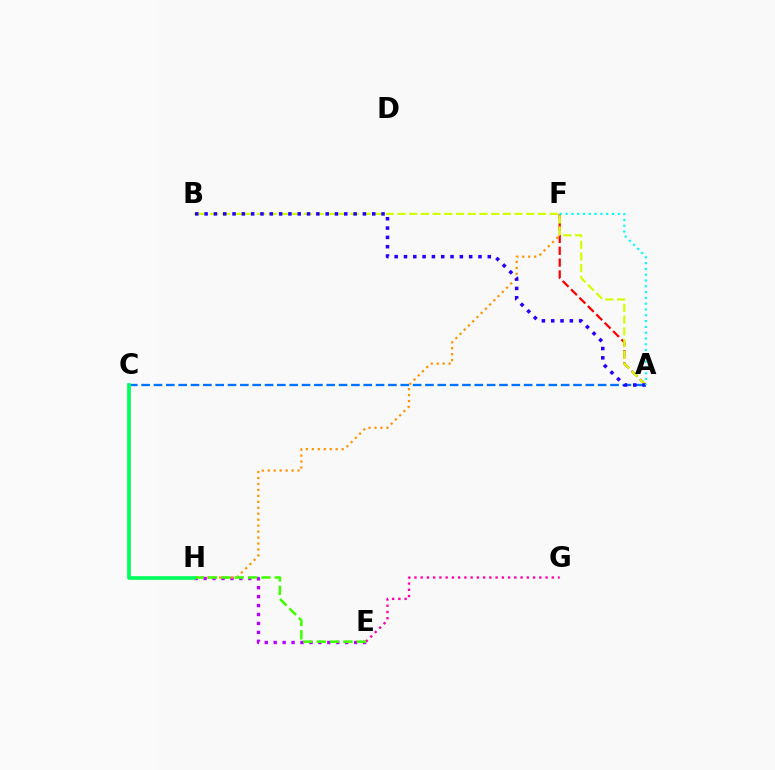{('E', 'H'): [{'color': '#b900ff', 'line_style': 'dotted', 'thickness': 2.43}, {'color': '#3dff00', 'line_style': 'dashed', 'thickness': 1.81}], ('A', 'F'): [{'color': '#ff0000', 'line_style': 'dashed', 'thickness': 1.61}, {'color': '#00fff6', 'line_style': 'dotted', 'thickness': 1.57}], ('F', 'H'): [{'color': '#ff9400', 'line_style': 'dotted', 'thickness': 1.62}], ('A', 'B'): [{'color': '#d1ff00', 'line_style': 'dashed', 'thickness': 1.59}, {'color': '#2500ff', 'line_style': 'dotted', 'thickness': 2.53}], ('A', 'C'): [{'color': '#0074ff', 'line_style': 'dashed', 'thickness': 1.68}], ('E', 'G'): [{'color': '#ff00ac', 'line_style': 'dotted', 'thickness': 1.7}], ('C', 'H'): [{'color': '#00ff5c', 'line_style': 'solid', 'thickness': 2.64}]}